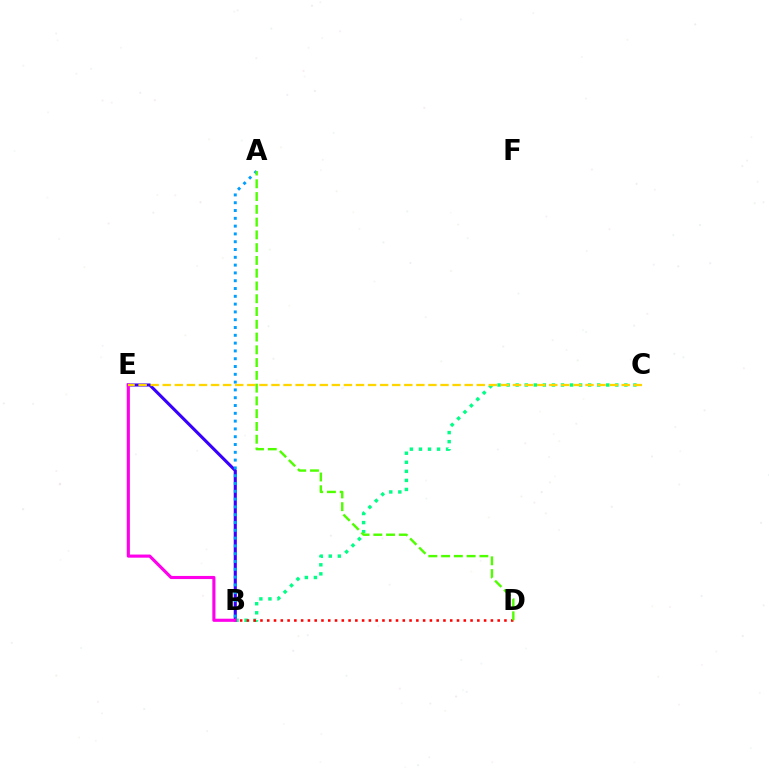{('B', 'E'): [{'color': '#3700ff', 'line_style': 'solid', 'thickness': 2.22}, {'color': '#ff00ed', 'line_style': 'solid', 'thickness': 2.25}], ('A', 'B'): [{'color': '#009eff', 'line_style': 'dotted', 'thickness': 2.12}], ('B', 'C'): [{'color': '#00ff86', 'line_style': 'dotted', 'thickness': 2.46}], ('B', 'D'): [{'color': '#ff0000', 'line_style': 'dotted', 'thickness': 1.84}], ('C', 'E'): [{'color': '#ffd500', 'line_style': 'dashed', 'thickness': 1.64}], ('A', 'D'): [{'color': '#4fff00', 'line_style': 'dashed', 'thickness': 1.73}]}